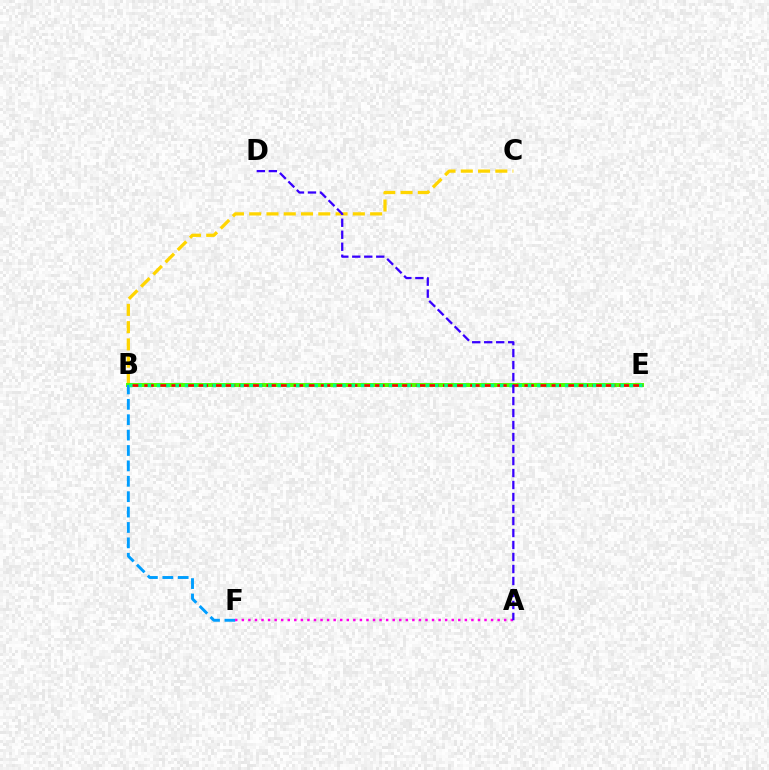{('B', 'C'): [{'color': '#ffd500', 'line_style': 'dashed', 'thickness': 2.35}], ('B', 'E'): [{'color': '#4fff00', 'line_style': 'solid', 'thickness': 2.86}, {'color': '#ff0000', 'line_style': 'dashed', 'thickness': 1.84}, {'color': '#00ff86', 'line_style': 'dotted', 'thickness': 2.52}], ('B', 'F'): [{'color': '#009eff', 'line_style': 'dashed', 'thickness': 2.09}], ('A', 'F'): [{'color': '#ff00ed', 'line_style': 'dotted', 'thickness': 1.78}], ('A', 'D'): [{'color': '#3700ff', 'line_style': 'dashed', 'thickness': 1.63}]}